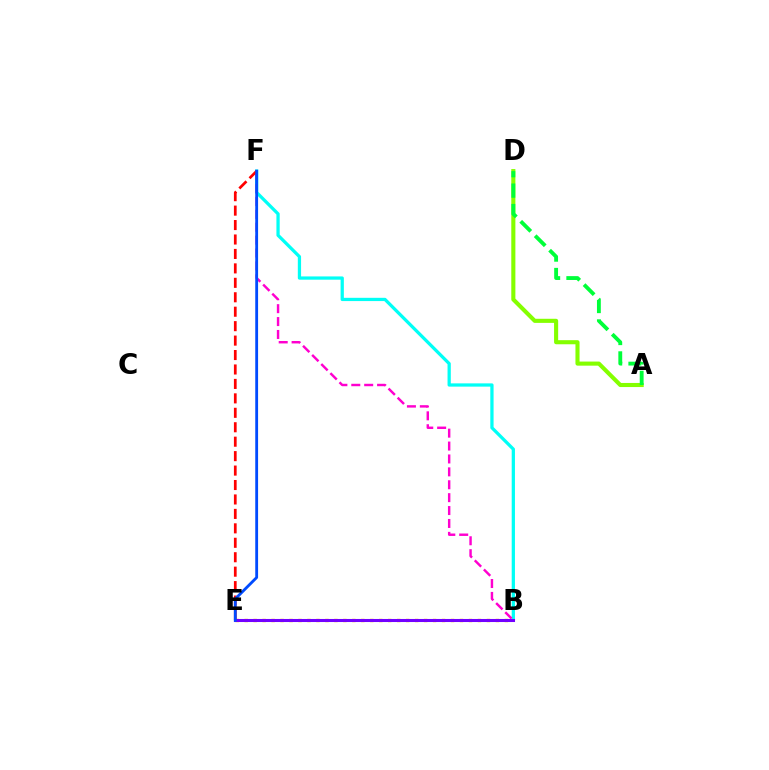{('B', 'F'): [{'color': '#00fff6', 'line_style': 'solid', 'thickness': 2.35}, {'color': '#ff00cf', 'line_style': 'dashed', 'thickness': 1.75}], ('B', 'E'): [{'color': '#ffbd00', 'line_style': 'dotted', 'thickness': 2.44}, {'color': '#7200ff', 'line_style': 'solid', 'thickness': 2.2}], ('A', 'D'): [{'color': '#84ff00', 'line_style': 'solid', 'thickness': 2.95}, {'color': '#00ff39', 'line_style': 'dashed', 'thickness': 2.77}], ('E', 'F'): [{'color': '#ff0000', 'line_style': 'dashed', 'thickness': 1.96}, {'color': '#004bff', 'line_style': 'solid', 'thickness': 2.04}]}